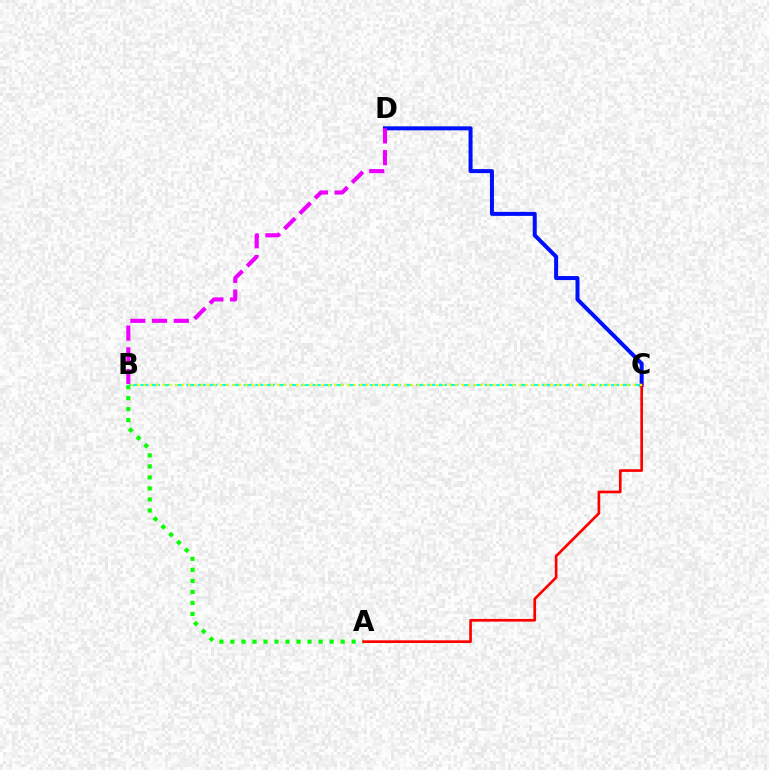{('A', 'B'): [{'color': '#08ff00', 'line_style': 'dotted', 'thickness': 2.99}], ('B', 'C'): [{'color': '#00fff6', 'line_style': 'dashed', 'thickness': 1.56}, {'color': '#fcf500', 'line_style': 'dotted', 'thickness': 1.73}], ('C', 'D'): [{'color': '#0010ff', 'line_style': 'solid', 'thickness': 2.89}], ('A', 'C'): [{'color': '#ff0000', 'line_style': 'solid', 'thickness': 1.93}], ('B', 'D'): [{'color': '#ee00ff', 'line_style': 'dashed', 'thickness': 2.95}]}